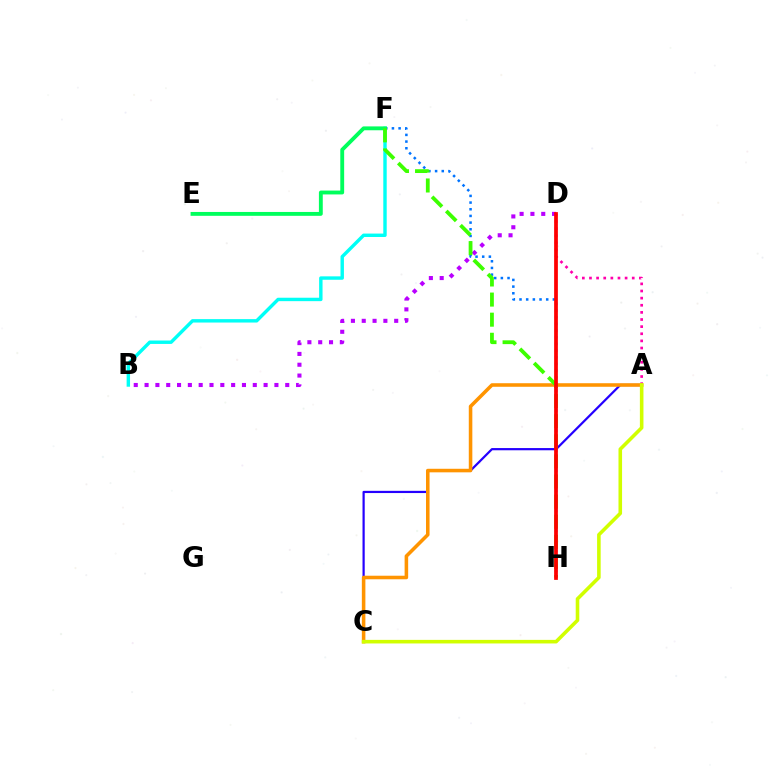{('A', 'C'): [{'color': '#2500ff', 'line_style': 'solid', 'thickness': 1.59}, {'color': '#ff9400', 'line_style': 'solid', 'thickness': 2.56}, {'color': '#d1ff00', 'line_style': 'solid', 'thickness': 2.58}], ('A', 'D'): [{'color': '#ff00ac', 'line_style': 'dotted', 'thickness': 1.94}], ('B', 'D'): [{'color': '#b900ff', 'line_style': 'dotted', 'thickness': 2.94}], ('B', 'F'): [{'color': '#00fff6', 'line_style': 'solid', 'thickness': 2.46}], ('F', 'H'): [{'color': '#0074ff', 'line_style': 'dotted', 'thickness': 1.81}, {'color': '#3dff00', 'line_style': 'dashed', 'thickness': 2.73}], ('E', 'F'): [{'color': '#00ff5c', 'line_style': 'solid', 'thickness': 2.78}], ('D', 'H'): [{'color': '#ff0000', 'line_style': 'solid', 'thickness': 2.69}]}